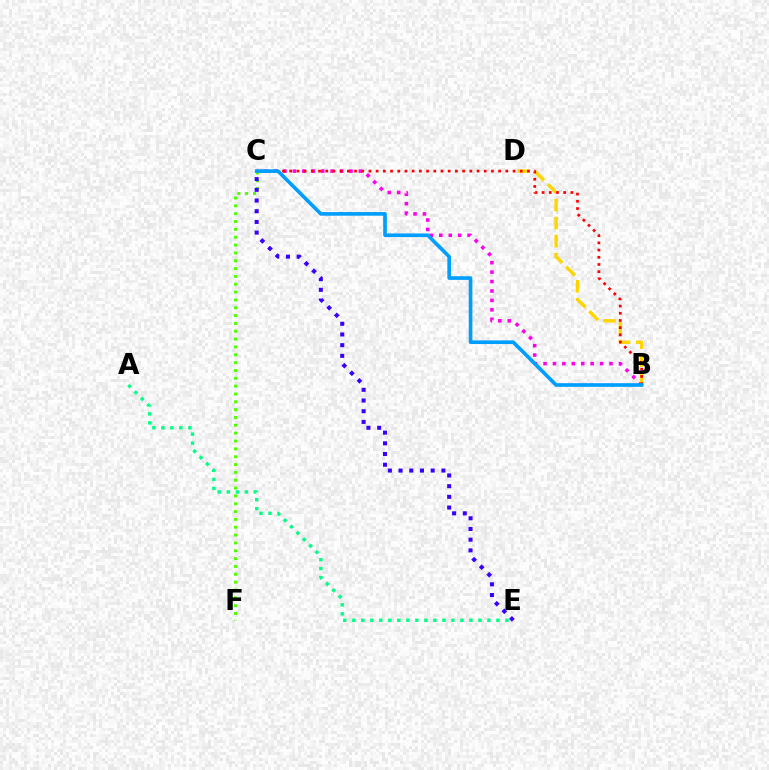{('B', 'C'): [{'color': '#ff00ed', 'line_style': 'dotted', 'thickness': 2.56}, {'color': '#ff0000', 'line_style': 'dotted', 'thickness': 1.96}, {'color': '#009eff', 'line_style': 'solid', 'thickness': 2.62}], ('B', 'D'): [{'color': '#ffd500', 'line_style': 'dashed', 'thickness': 2.45}], ('A', 'E'): [{'color': '#00ff86', 'line_style': 'dotted', 'thickness': 2.45}], ('C', 'F'): [{'color': '#4fff00', 'line_style': 'dotted', 'thickness': 2.13}], ('C', 'E'): [{'color': '#3700ff', 'line_style': 'dotted', 'thickness': 2.91}]}